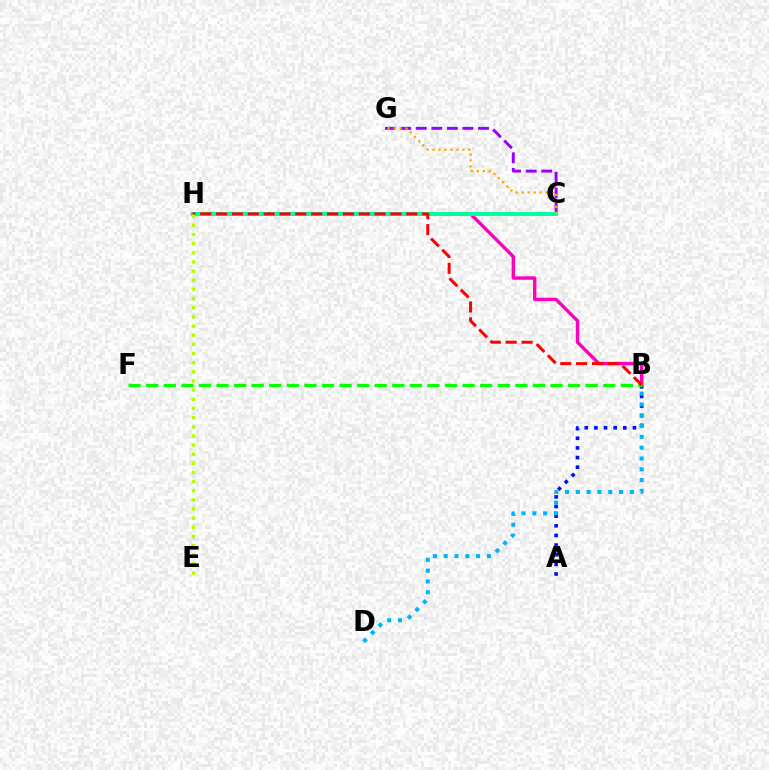{('A', 'B'): [{'color': '#0010ff', 'line_style': 'dotted', 'thickness': 2.62}], ('B', 'H'): [{'color': '#ff00bd', 'line_style': 'solid', 'thickness': 2.45}, {'color': '#ff0000', 'line_style': 'dashed', 'thickness': 2.15}], ('C', 'G'): [{'color': '#9b00ff', 'line_style': 'dashed', 'thickness': 2.12}, {'color': '#ffa500', 'line_style': 'dotted', 'thickness': 1.62}], ('B', 'F'): [{'color': '#08ff00', 'line_style': 'dashed', 'thickness': 2.39}], ('C', 'H'): [{'color': '#00ff9d', 'line_style': 'solid', 'thickness': 2.82}], ('E', 'H'): [{'color': '#b3ff00', 'line_style': 'dotted', 'thickness': 2.49}], ('B', 'D'): [{'color': '#00b5ff', 'line_style': 'dotted', 'thickness': 2.94}]}